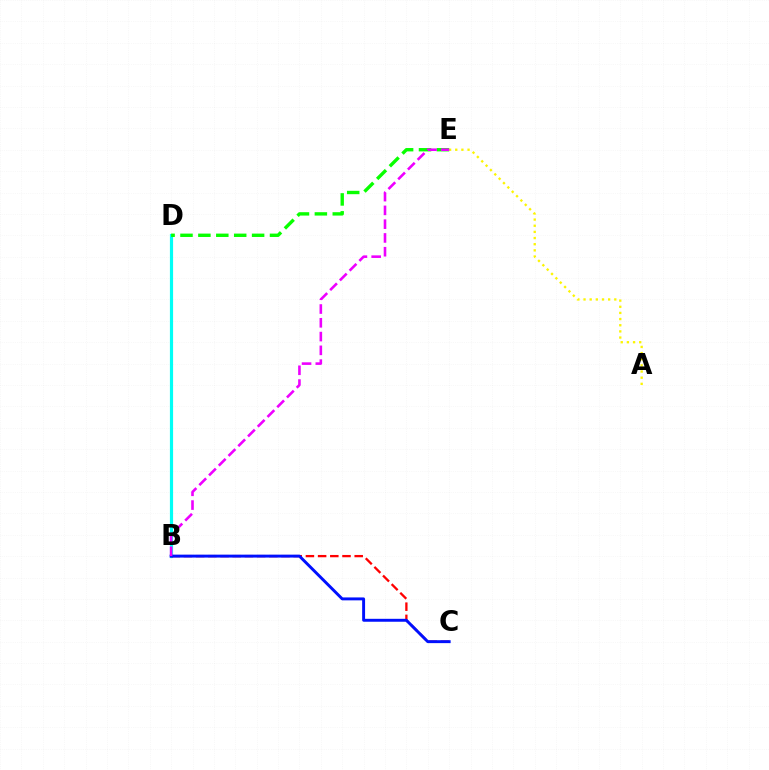{('B', 'D'): [{'color': '#00fff6', 'line_style': 'solid', 'thickness': 2.29}], ('A', 'E'): [{'color': '#fcf500', 'line_style': 'dotted', 'thickness': 1.67}], ('B', 'C'): [{'color': '#ff0000', 'line_style': 'dashed', 'thickness': 1.66}, {'color': '#0010ff', 'line_style': 'solid', 'thickness': 2.11}], ('D', 'E'): [{'color': '#08ff00', 'line_style': 'dashed', 'thickness': 2.43}], ('B', 'E'): [{'color': '#ee00ff', 'line_style': 'dashed', 'thickness': 1.87}]}